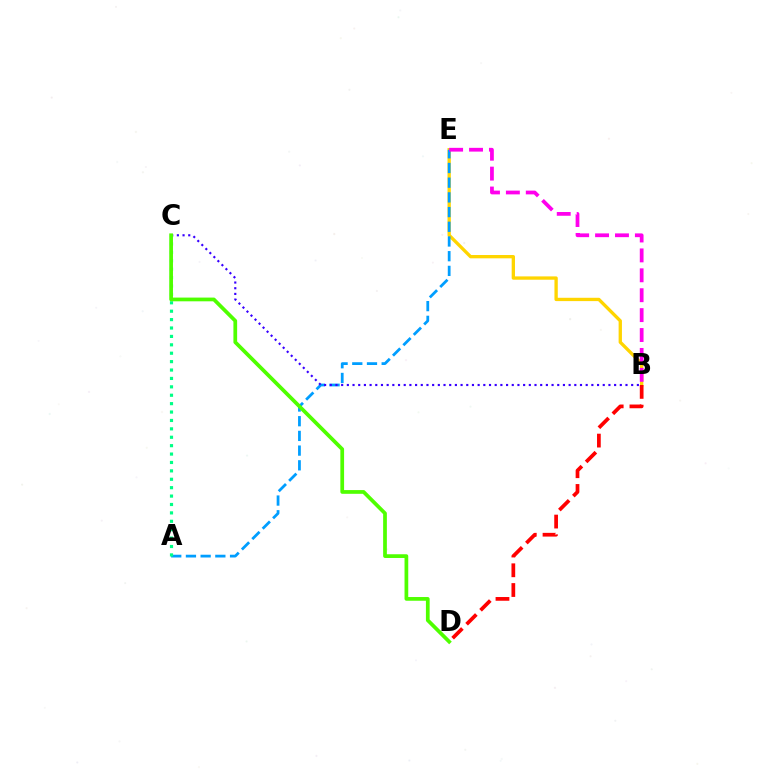{('B', 'E'): [{'color': '#ffd500', 'line_style': 'solid', 'thickness': 2.39}, {'color': '#ff00ed', 'line_style': 'dashed', 'thickness': 2.7}], ('A', 'E'): [{'color': '#009eff', 'line_style': 'dashed', 'thickness': 2.0}], ('B', 'C'): [{'color': '#3700ff', 'line_style': 'dotted', 'thickness': 1.55}], ('A', 'C'): [{'color': '#00ff86', 'line_style': 'dotted', 'thickness': 2.28}], ('C', 'D'): [{'color': '#4fff00', 'line_style': 'solid', 'thickness': 2.68}], ('B', 'D'): [{'color': '#ff0000', 'line_style': 'dashed', 'thickness': 2.68}]}